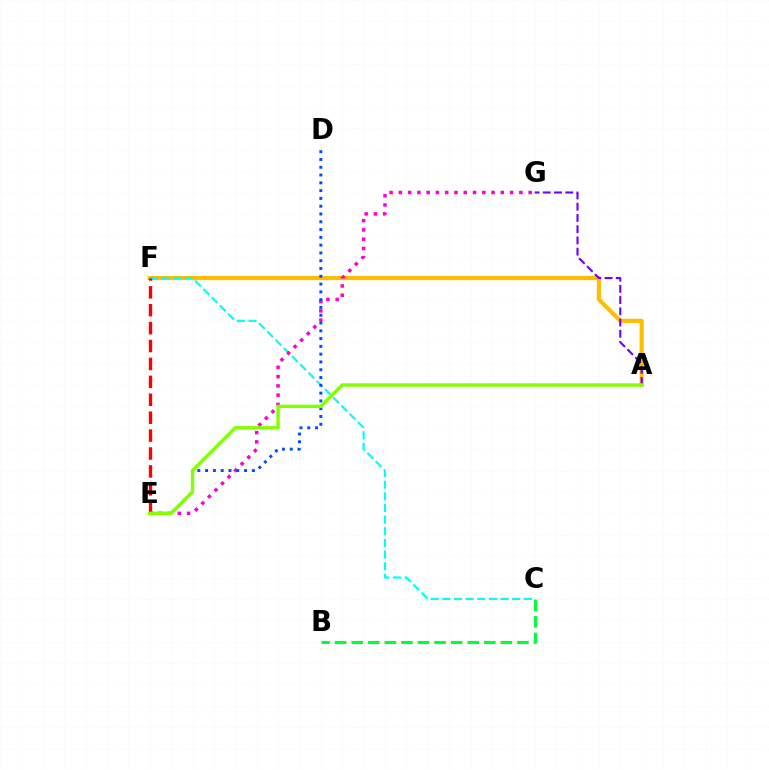{('A', 'F'): [{'color': '#ffbd00', 'line_style': 'solid', 'thickness': 2.98}], ('C', 'F'): [{'color': '#00fff6', 'line_style': 'dashed', 'thickness': 1.58}], ('E', 'G'): [{'color': '#ff00cf', 'line_style': 'dotted', 'thickness': 2.52}], ('A', 'G'): [{'color': '#7200ff', 'line_style': 'dashed', 'thickness': 1.53}], ('D', 'E'): [{'color': '#004bff', 'line_style': 'dotted', 'thickness': 2.12}], ('E', 'F'): [{'color': '#ff0000', 'line_style': 'dashed', 'thickness': 2.43}], ('B', 'C'): [{'color': '#00ff39', 'line_style': 'dashed', 'thickness': 2.25}], ('A', 'E'): [{'color': '#84ff00', 'line_style': 'solid', 'thickness': 2.45}]}